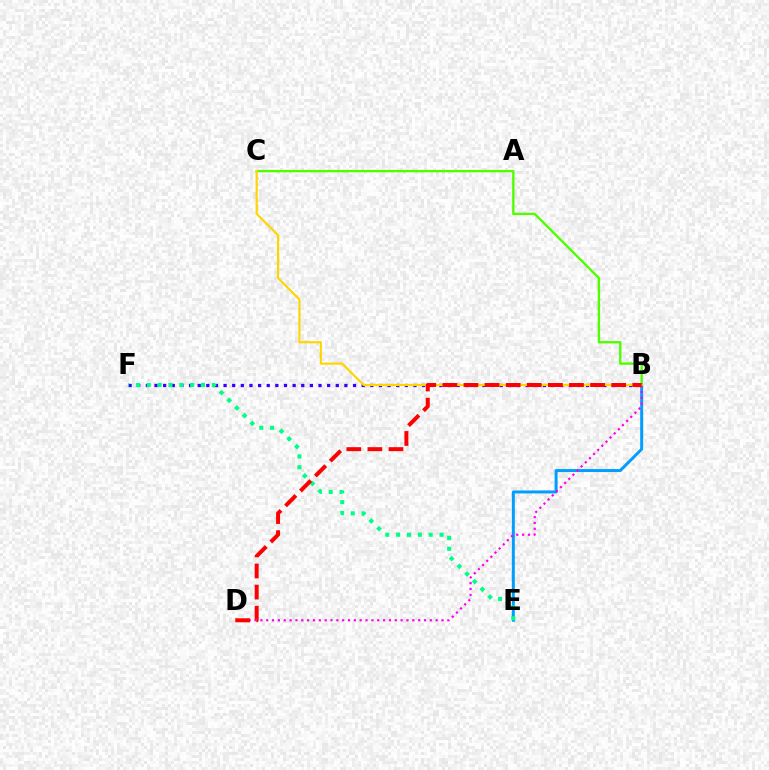{('B', 'C'): [{'color': '#4fff00', 'line_style': 'solid', 'thickness': 1.7}, {'color': '#ffd500', 'line_style': 'solid', 'thickness': 1.55}], ('B', 'E'): [{'color': '#009eff', 'line_style': 'solid', 'thickness': 2.14}], ('B', 'F'): [{'color': '#3700ff', 'line_style': 'dotted', 'thickness': 2.35}], ('B', 'D'): [{'color': '#ff00ed', 'line_style': 'dotted', 'thickness': 1.59}, {'color': '#ff0000', 'line_style': 'dashed', 'thickness': 2.87}], ('E', 'F'): [{'color': '#00ff86', 'line_style': 'dotted', 'thickness': 2.95}]}